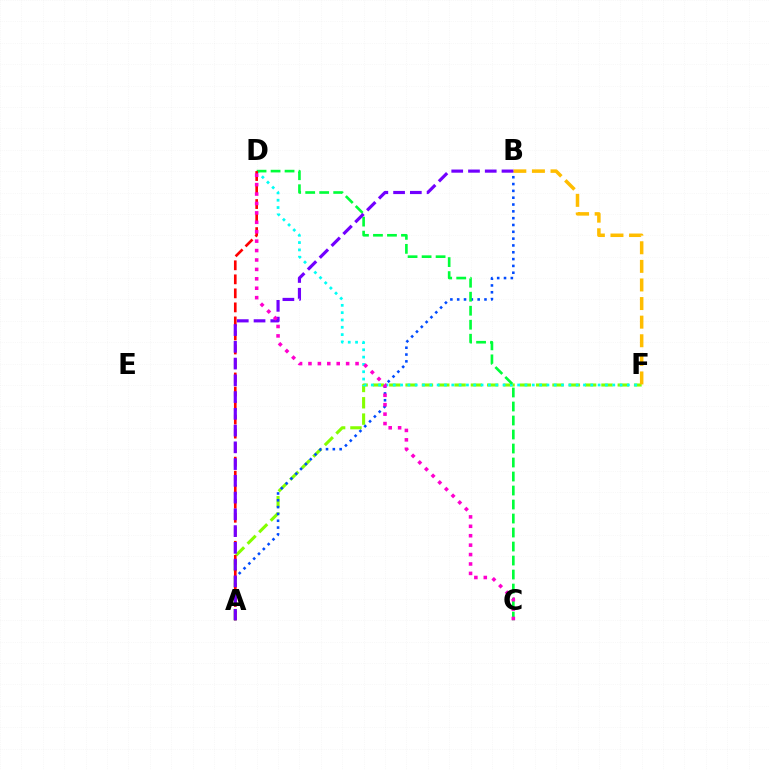{('A', 'F'): [{'color': '#84ff00', 'line_style': 'dashed', 'thickness': 2.22}], ('A', 'B'): [{'color': '#004bff', 'line_style': 'dotted', 'thickness': 1.85}, {'color': '#7200ff', 'line_style': 'dashed', 'thickness': 2.28}], ('B', 'F'): [{'color': '#ffbd00', 'line_style': 'dashed', 'thickness': 2.53}], ('D', 'F'): [{'color': '#00fff6', 'line_style': 'dotted', 'thickness': 1.99}], ('C', 'D'): [{'color': '#00ff39', 'line_style': 'dashed', 'thickness': 1.9}, {'color': '#ff00cf', 'line_style': 'dotted', 'thickness': 2.56}], ('A', 'D'): [{'color': '#ff0000', 'line_style': 'dashed', 'thickness': 1.91}]}